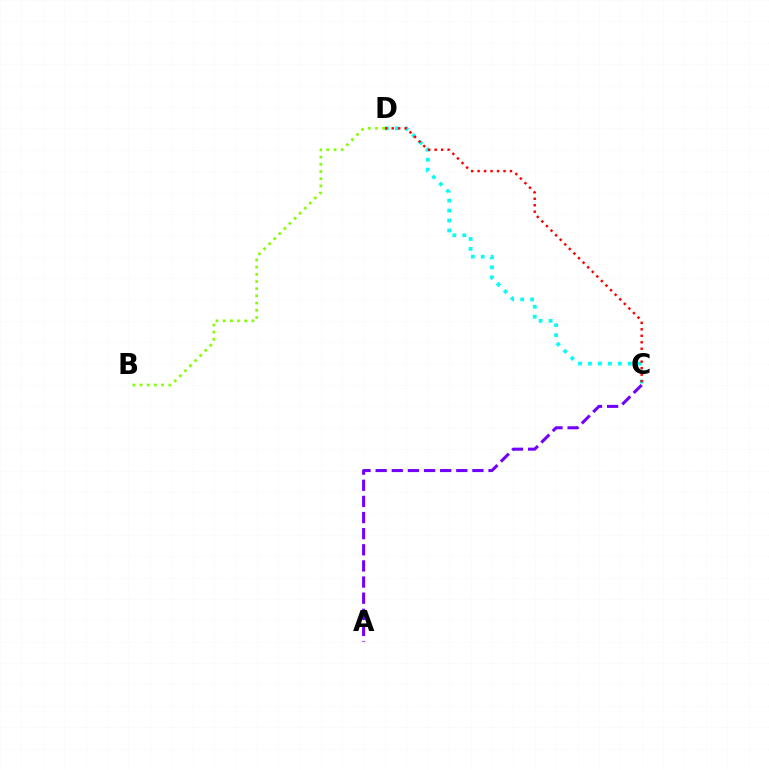{('A', 'C'): [{'color': '#7200ff', 'line_style': 'dashed', 'thickness': 2.19}], ('C', 'D'): [{'color': '#00fff6', 'line_style': 'dotted', 'thickness': 2.7}, {'color': '#ff0000', 'line_style': 'dotted', 'thickness': 1.76}], ('B', 'D'): [{'color': '#84ff00', 'line_style': 'dotted', 'thickness': 1.95}]}